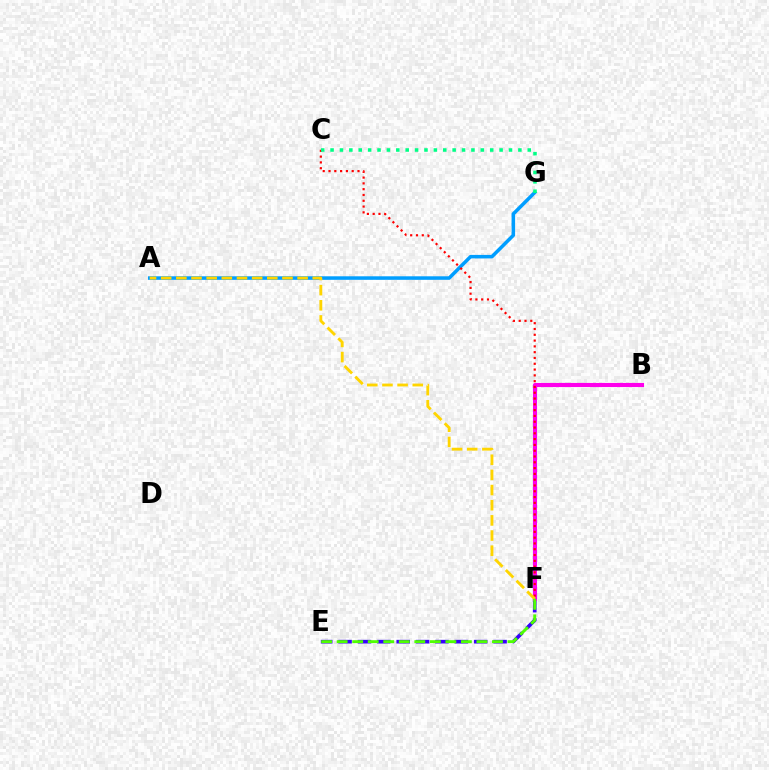{('E', 'F'): [{'color': '#3700ff', 'line_style': 'dashed', 'thickness': 2.63}, {'color': '#4fff00', 'line_style': 'dashed', 'thickness': 2.11}], ('B', 'F'): [{'color': '#ff00ed', 'line_style': 'solid', 'thickness': 2.96}], ('A', 'G'): [{'color': '#009eff', 'line_style': 'solid', 'thickness': 2.54}], ('C', 'F'): [{'color': '#ff0000', 'line_style': 'dotted', 'thickness': 1.57}], ('A', 'F'): [{'color': '#ffd500', 'line_style': 'dashed', 'thickness': 2.06}], ('C', 'G'): [{'color': '#00ff86', 'line_style': 'dotted', 'thickness': 2.55}]}